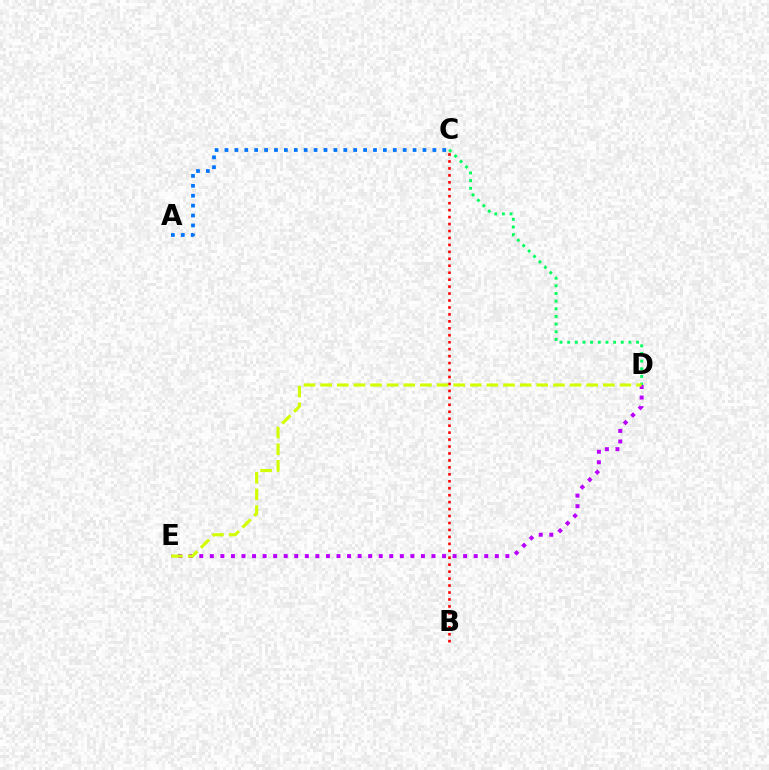{('C', 'D'): [{'color': '#00ff5c', 'line_style': 'dotted', 'thickness': 2.08}], ('B', 'C'): [{'color': '#ff0000', 'line_style': 'dotted', 'thickness': 1.89}], ('D', 'E'): [{'color': '#b900ff', 'line_style': 'dotted', 'thickness': 2.87}, {'color': '#d1ff00', 'line_style': 'dashed', 'thickness': 2.26}], ('A', 'C'): [{'color': '#0074ff', 'line_style': 'dotted', 'thickness': 2.69}]}